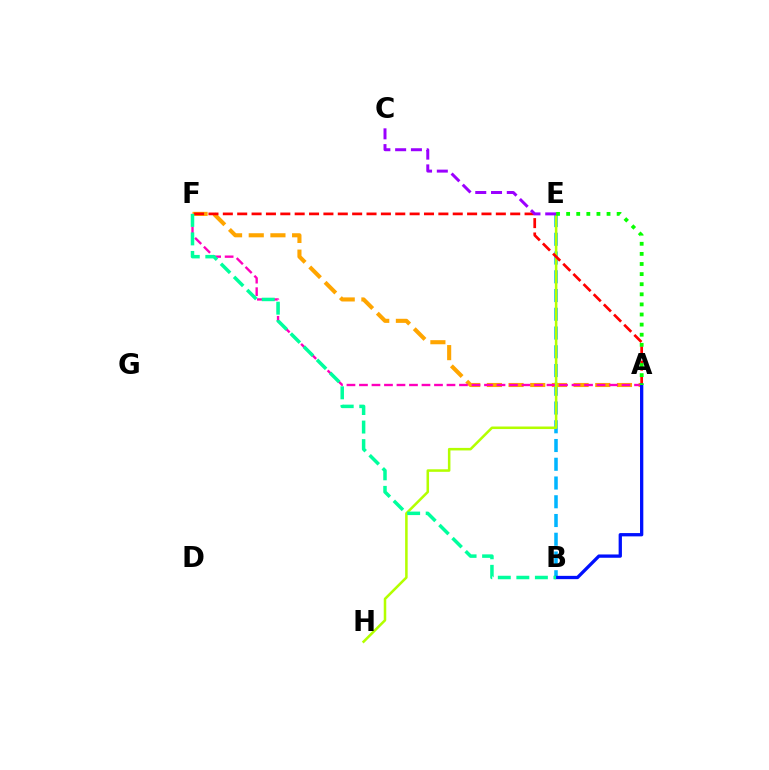{('B', 'E'): [{'color': '#00b5ff', 'line_style': 'dashed', 'thickness': 2.55}], ('A', 'F'): [{'color': '#ffa500', 'line_style': 'dashed', 'thickness': 2.95}, {'color': '#ff00bd', 'line_style': 'dashed', 'thickness': 1.7}, {'color': '#ff0000', 'line_style': 'dashed', 'thickness': 1.95}], ('E', 'H'): [{'color': '#b3ff00', 'line_style': 'solid', 'thickness': 1.82}], ('A', 'B'): [{'color': '#0010ff', 'line_style': 'solid', 'thickness': 2.38}], ('B', 'F'): [{'color': '#00ff9d', 'line_style': 'dashed', 'thickness': 2.52}], ('A', 'E'): [{'color': '#08ff00', 'line_style': 'dotted', 'thickness': 2.74}], ('C', 'E'): [{'color': '#9b00ff', 'line_style': 'dashed', 'thickness': 2.14}]}